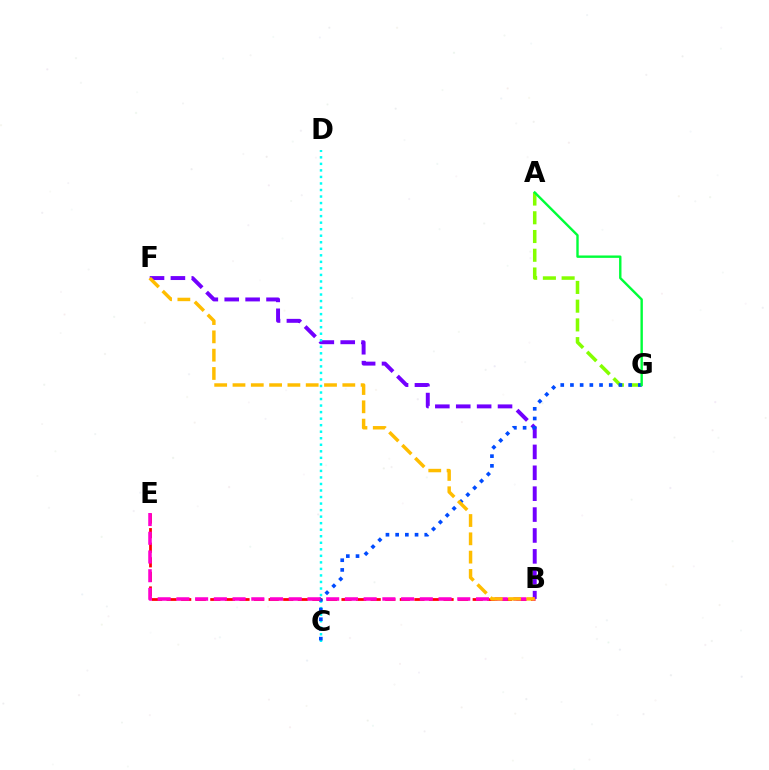{('B', 'E'): [{'color': '#ff0000', 'line_style': 'dashed', 'thickness': 1.98}, {'color': '#ff00cf', 'line_style': 'dashed', 'thickness': 2.54}], ('A', 'G'): [{'color': '#84ff00', 'line_style': 'dashed', 'thickness': 2.55}, {'color': '#00ff39', 'line_style': 'solid', 'thickness': 1.73}], ('B', 'F'): [{'color': '#7200ff', 'line_style': 'dashed', 'thickness': 2.84}, {'color': '#ffbd00', 'line_style': 'dashed', 'thickness': 2.49}], ('C', 'D'): [{'color': '#00fff6', 'line_style': 'dotted', 'thickness': 1.77}], ('C', 'G'): [{'color': '#004bff', 'line_style': 'dotted', 'thickness': 2.64}]}